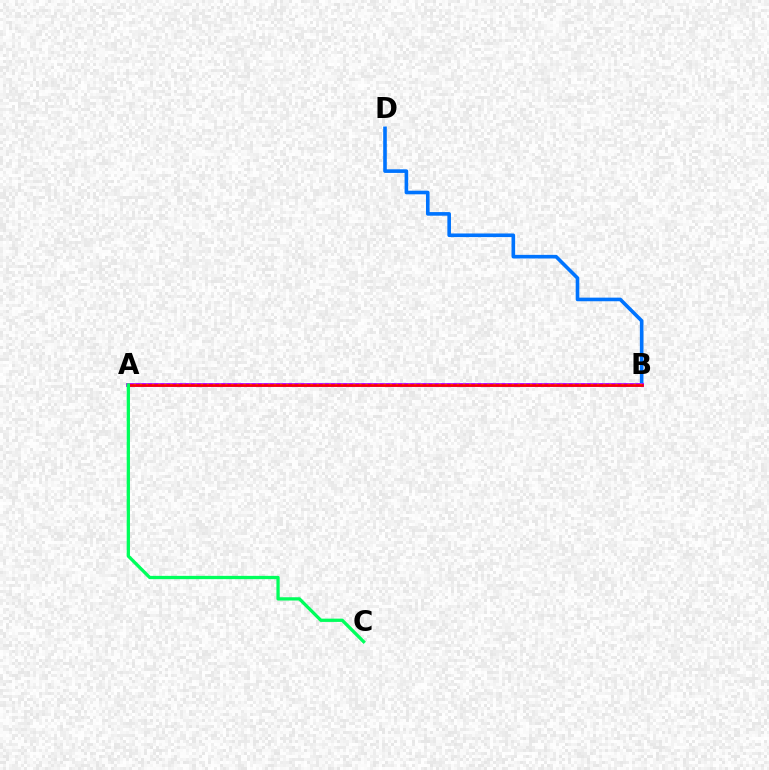{('B', 'D'): [{'color': '#0074ff', 'line_style': 'solid', 'thickness': 2.6}], ('A', 'B'): [{'color': '#b900ff', 'line_style': 'solid', 'thickness': 2.77}, {'color': '#d1ff00', 'line_style': 'dotted', 'thickness': 1.66}, {'color': '#ff0000', 'line_style': 'solid', 'thickness': 1.88}], ('A', 'C'): [{'color': '#00ff5c', 'line_style': 'solid', 'thickness': 2.36}]}